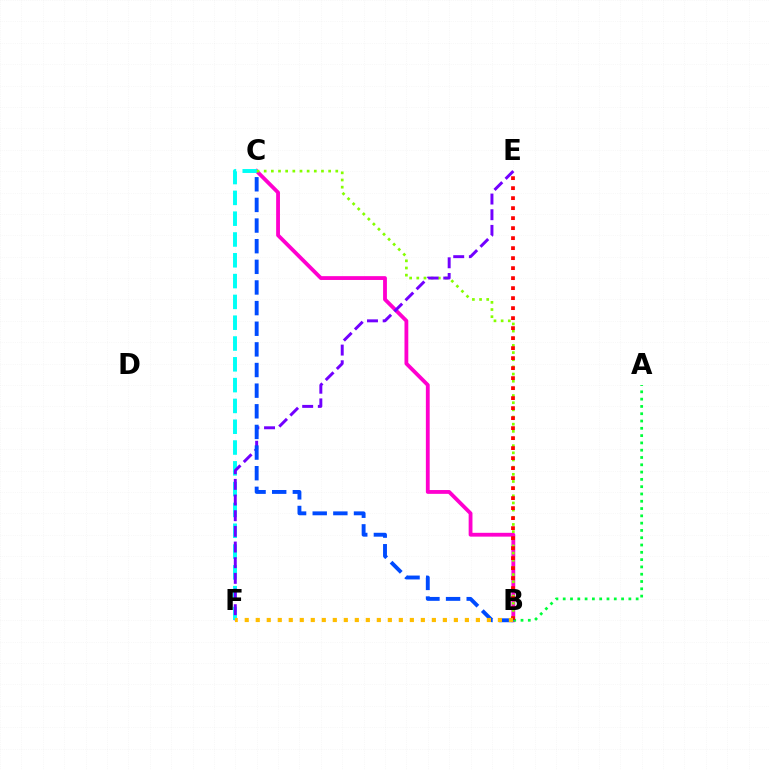{('B', 'C'): [{'color': '#ff00cf', 'line_style': 'solid', 'thickness': 2.75}, {'color': '#84ff00', 'line_style': 'dotted', 'thickness': 1.95}, {'color': '#004bff', 'line_style': 'dashed', 'thickness': 2.8}], ('A', 'B'): [{'color': '#00ff39', 'line_style': 'dotted', 'thickness': 1.98}], ('C', 'F'): [{'color': '#00fff6', 'line_style': 'dashed', 'thickness': 2.83}], ('E', 'F'): [{'color': '#7200ff', 'line_style': 'dashed', 'thickness': 2.13}], ('B', 'E'): [{'color': '#ff0000', 'line_style': 'dotted', 'thickness': 2.72}], ('B', 'F'): [{'color': '#ffbd00', 'line_style': 'dotted', 'thickness': 2.99}]}